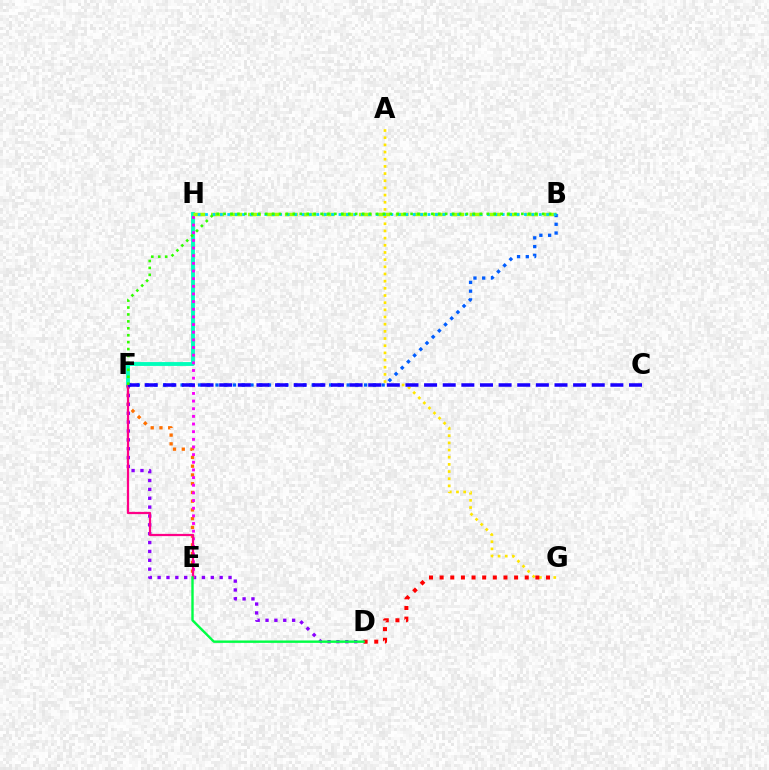{('F', 'H'): [{'color': '#00ffbb', 'line_style': 'solid', 'thickness': 2.77}], ('E', 'F'): [{'color': '#ff7000', 'line_style': 'dotted', 'thickness': 2.38}, {'color': '#ff0088', 'line_style': 'solid', 'thickness': 1.61}], ('D', 'F'): [{'color': '#8a00ff', 'line_style': 'dotted', 'thickness': 2.41}], ('E', 'H'): [{'color': '#fa00f9', 'line_style': 'dotted', 'thickness': 2.08}], ('B', 'H'): [{'color': '#a2ff00', 'line_style': 'dashed', 'thickness': 2.51}, {'color': '#00d3ff', 'line_style': 'dotted', 'thickness': 2.02}], ('A', 'G'): [{'color': '#ffe600', 'line_style': 'dotted', 'thickness': 1.95}], ('B', 'F'): [{'color': '#005dff', 'line_style': 'dotted', 'thickness': 2.38}, {'color': '#31ff00', 'line_style': 'dotted', 'thickness': 1.88}], ('C', 'F'): [{'color': '#1900ff', 'line_style': 'dashed', 'thickness': 2.53}], ('D', 'G'): [{'color': '#ff0000', 'line_style': 'dotted', 'thickness': 2.89}], ('D', 'E'): [{'color': '#00ff45', 'line_style': 'solid', 'thickness': 1.73}]}